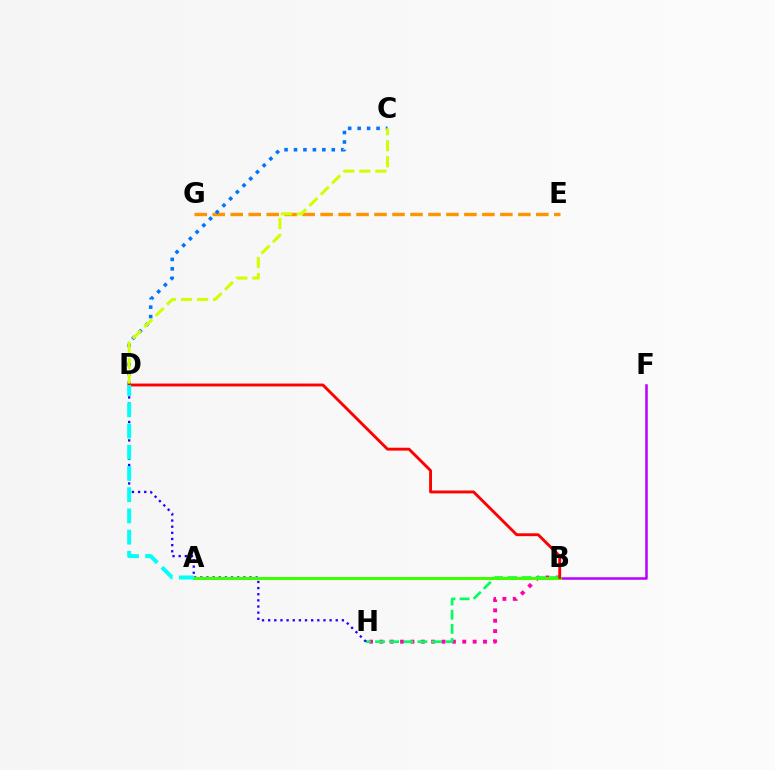{('B', 'H'): [{'color': '#ff00ac', 'line_style': 'dotted', 'thickness': 2.82}, {'color': '#00ff5c', 'line_style': 'dashed', 'thickness': 1.92}], ('E', 'G'): [{'color': '#ff9400', 'line_style': 'dashed', 'thickness': 2.44}], ('D', 'H'): [{'color': '#2500ff', 'line_style': 'dotted', 'thickness': 1.67}], ('C', 'D'): [{'color': '#0074ff', 'line_style': 'dotted', 'thickness': 2.57}, {'color': '#d1ff00', 'line_style': 'dashed', 'thickness': 2.18}], ('B', 'F'): [{'color': '#b900ff', 'line_style': 'solid', 'thickness': 1.81}], ('A', 'B'): [{'color': '#3dff00', 'line_style': 'solid', 'thickness': 2.18}], ('B', 'D'): [{'color': '#ff0000', 'line_style': 'solid', 'thickness': 2.07}], ('A', 'D'): [{'color': '#00fff6', 'line_style': 'dashed', 'thickness': 2.88}]}